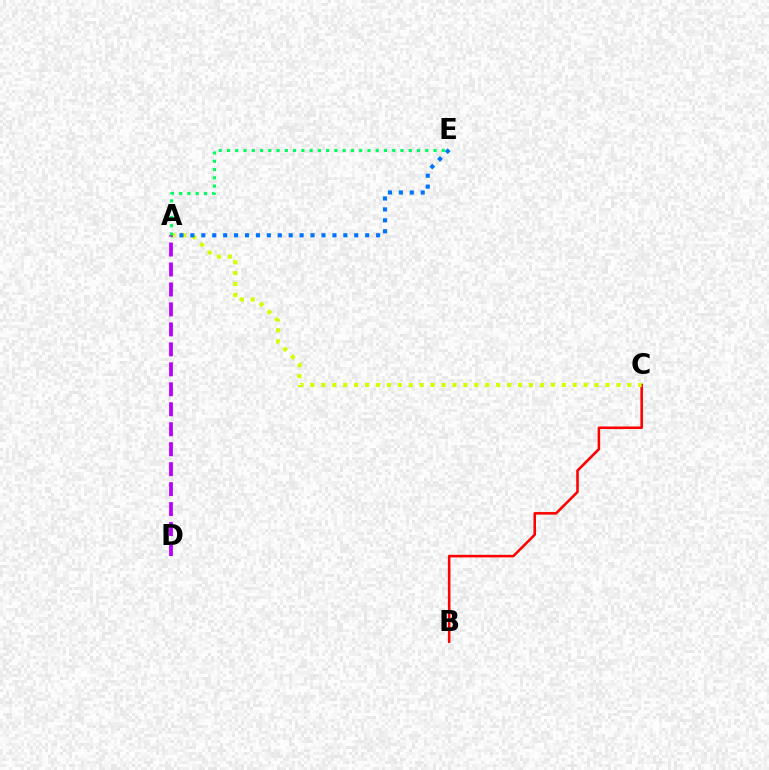{('B', 'C'): [{'color': '#ff0000', 'line_style': 'solid', 'thickness': 1.84}], ('A', 'C'): [{'color': '#d1ff00', 'line_style': 'dotted', 'thickness': 2.97}], ('A', 'E'): [{'color': '#0074ff', 'line_style': 'dotted', 'thickness': 2.97}, {'color': '#00ff5c', 'line_style': 'dotted', 'thickness': 2.24}], ('A', 'D'): [{'color': '#b900ff', 'line_style': 'dashed', 'thickness': 2.71}]}